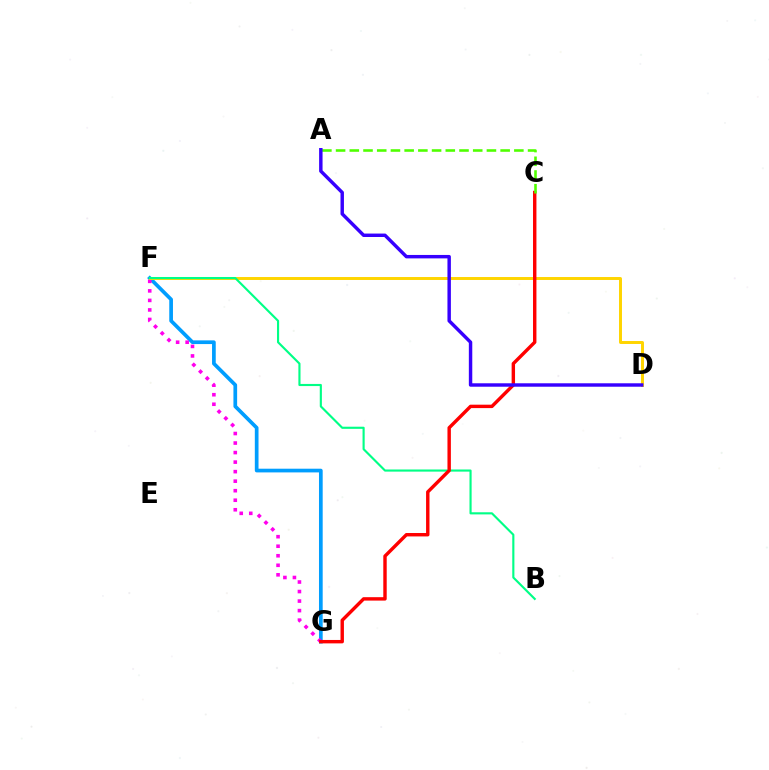{('F', 'G'): [{'color': '#009eff', 'line_style': 'solid', 'thickness': 2.66}, {'color': '#ff00ed', 'line_style': 'dotted', 'thickness': 2.59}], ('D', 'F'): [{'color': '#ffd500', 'line_style': 'solid', 'thickness': 2.12}], ('B', 'F'): [{'color': '#00ff86', 'line_style': 'solid', 'thickness': 1.54}], ('C', 'G'): [{'color': '#ff0000', 'line_style': 'solid', 'thickness': 2.46}], ('A', 'C'): [{'color': '#4fff00', 'line_style': 'dashed', 'thickness': 1.86}], ('A', 'D'): [{'color': '#3700ff', 'line_style': 'solid', 'thickness': 2.47}]}